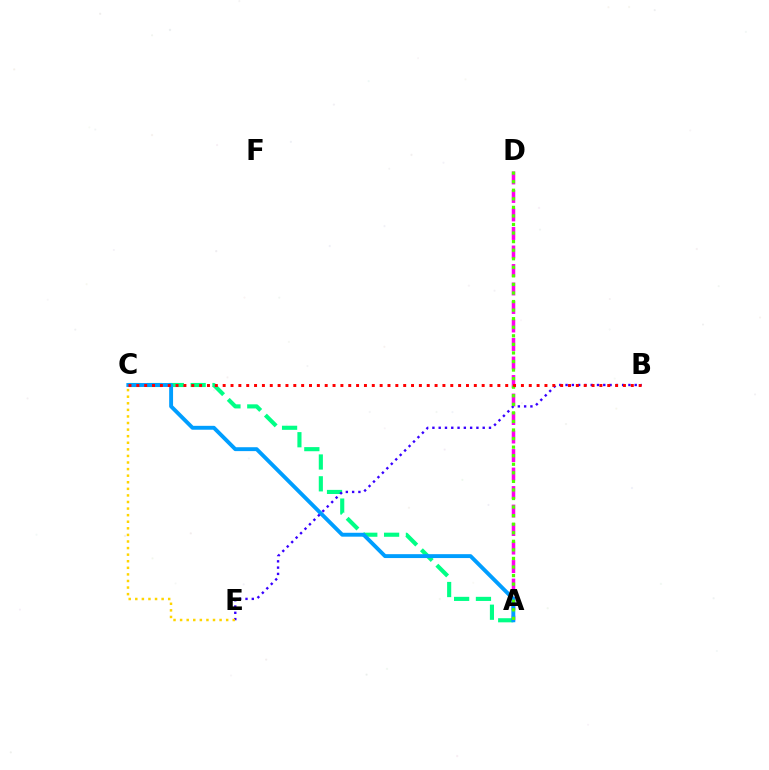{('A', 'C'): [{'color': '#00ff86', 'line_style': 'dashed', 'thickness': 2.97}, {'color': '#009eff', 'line_style': 'solid', 'thickness': 2.8}], ('A', 'D'): [{'color': '#ff00ed', 'line_style': 'dashed', 'thickness': 2.51}, {'color': '#4fff00', 'line_style': 'dotted', 'thickness': 2.33}], ('B', 'E'): [{'color': '#3700ff', 'line_style': 'dotted', 'thickness': 1.71}], ('B', 'C'): [{'color': '#ff0000', 'line_style': 'dotted', 'thickness': 2.13}], ('C', 'E'): [{'color': '#ffd500', 'line_style': 'dotted', 'thickness': 1.79}]}